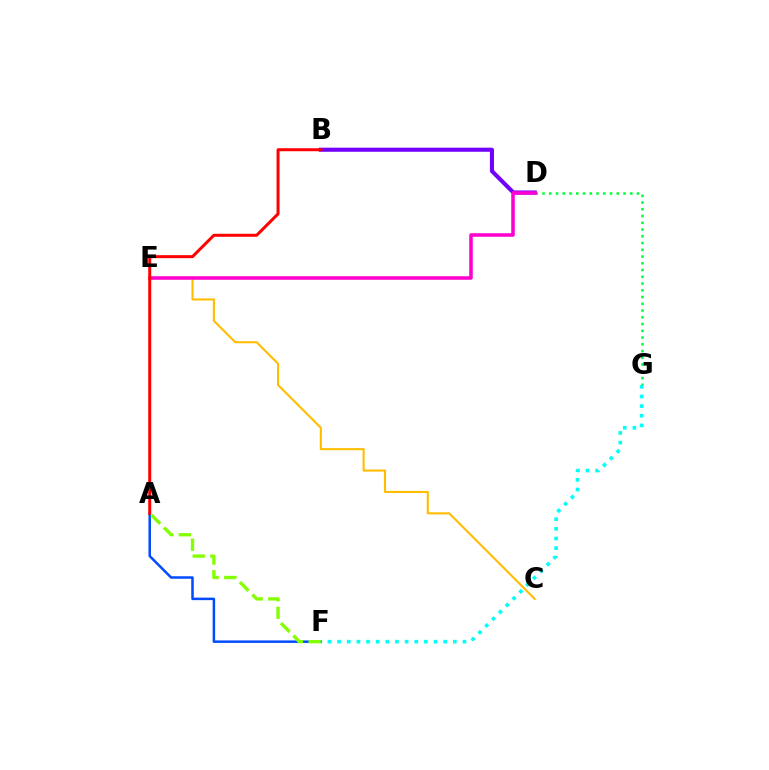{('C', 'E'): [{'color': '#ffbd00', 'line_style': 'solid', 'thickness': 1.51}], ('D', 'G'): [{'color': '#00ff39', 'line_style': 'dotted', 'thickness': 1.83}], ('B', 'D'): [{'color': '#7200ff', 'line_style': 'solid', 'thickness': 2.95}], ('A', 'F'): [{'color': '#004bff', 'line_style': 'solid', 'thickness': 1.8}, {'color': '#84ff00', 'line_style': 'dashed', 'thickness': 2.4}], ('D', 'E'): [{'color': '#ff00cf', 'line_style': 'solid', 'thickness': 2.54}], ('F', 'G'): [{'color': '#00fff6', 'line_style': 'dotted', 'thickness': 2.62}], ('A', 'B'): [{'color': '#ff0000', 'line_style': 'solid', 'thickness': 2.15}]}